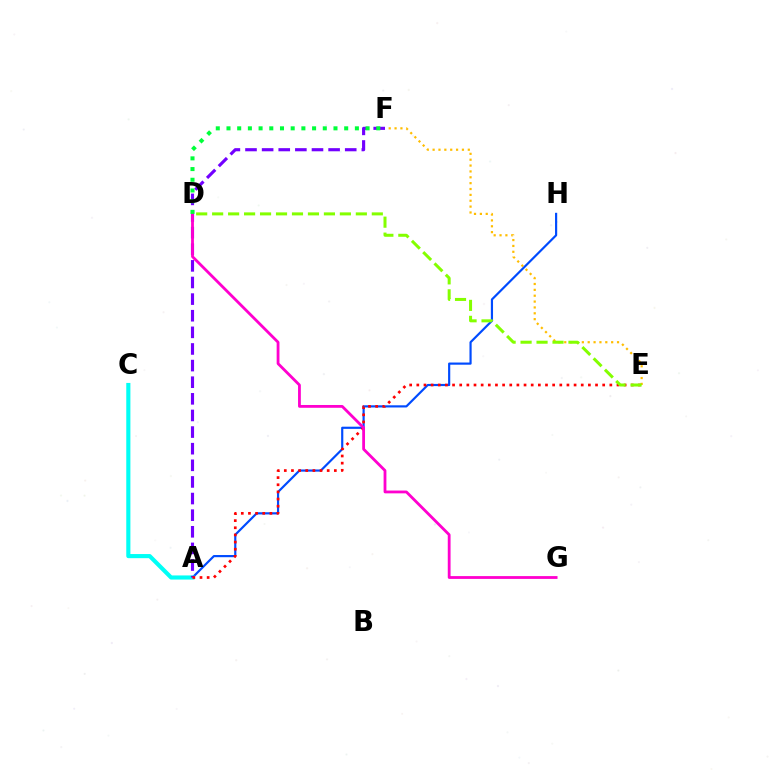{('A', 'H'): [{'color': '#004bff', 'line_style': 'solid', 'thickness': 1.57}], ('A', 'C'): [{'color': '#00fff6', 'line_style': 'solid', 'thickness': 2.97}], ('A', 'F'): [{'color': '#7200ff', 'line_style': 'dashed', 'thickness': 2.26}], ('A', 'E'): [{'color': '#ff0000', 'line_style': 'dotted', 'thickness': 1.94}], ('E', 'F'): [{'color': '#ffbd00', 'line_style': 'dotted', 'thickness': 1.59}], ('D', 'G'): [{'color': '#ff00cf', 'line_style': 'solid', 'thickness': 2.02}], ('D', 'F'): [{'color': '#00ff39', 'line_style': 'dotted', 'thickness': 2.91}], ('D', 'E'): [{'color': '#84ff00', 'line_style': 'dashed', 'thickness': 2.17}]}